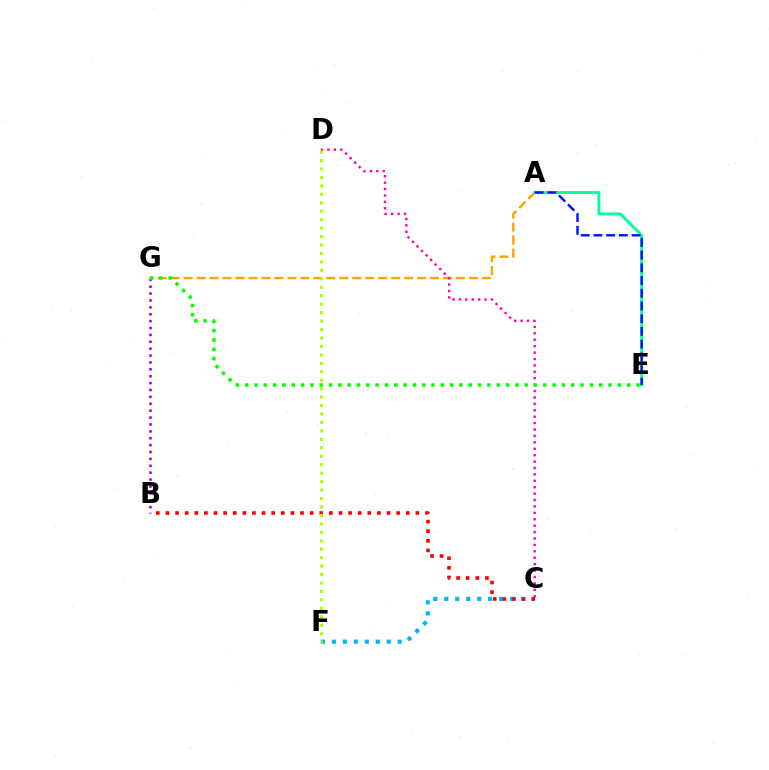{('B', 'G'): [{'color': '#9b00ff', 'line_style': 'dotted', 'thickness': 1.87}], ('A', 'G'): [{'color': '#ffa500', 'line_style': 'dashed', 'thickness': 1.76}], ('C', 'F'): [{'color': '#00b5ff', 'line_style': 'dotted', 'thickness': 2.98}], ('A', 'E'): [{'color': '#00ff9d', 'line_style': 'solid', 'thickness': 2.09}, {'color': '#0010ff', 'line_style': 'dashed', 'thickness': 1.73}], ('C', 'D'): [{'color': '#ff00bd', 'line_style': 'dotted', 'thickness': 1.74}], ('E', 'G'): [{'color': '#08ff00', 'line_style': 'dotted', 'thickness': 2.53}], ('B', 'C'): [{'color': '#ff0000', 'line_style': 'dotted', 'thickness': 2.61}], ('D', 'F'): [{'color': '#b3ff00', 'line_style': 'dotted', 'thickness': 2.3}]}